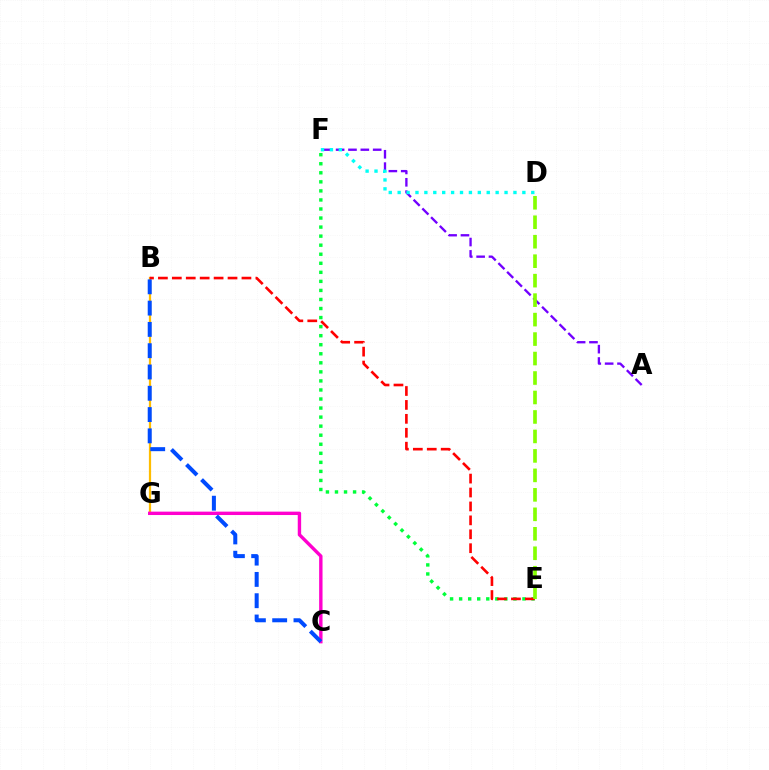{('B', 'G'): [{'color': '#ffbd00', 'line_style': 'solid', 'thickness': 1.61}], ('A', 'F'): [{'color': '#7200ff', 'line_style': 'dashed', 'thickness': 1.68}], ('D', 'F'): [{'color': '#00fff6', 'line_style': 'dotted', 'thickness': 2.42}], ('E', 'F'): [{'color': '#00ff39', 'line_style': 'dotted', 'thickness': 2.46}], ('B', 'E'): [{'color': '#ff0000', 'line_style': 'dashed', 'thickness': 1.89}], ('D', 'E'): [{'color': '#84ff00', 'line_style': 'dashed', 'thickness': 2.65}], ('C', 'G'): [{'color': '#ff00cf', 'line_style': 'solid', 'thickness': 2.44}], ('B', 'C'): [{'color': '#004bff', 'line_style': 'dashed', 'thickness': 2.89}]}